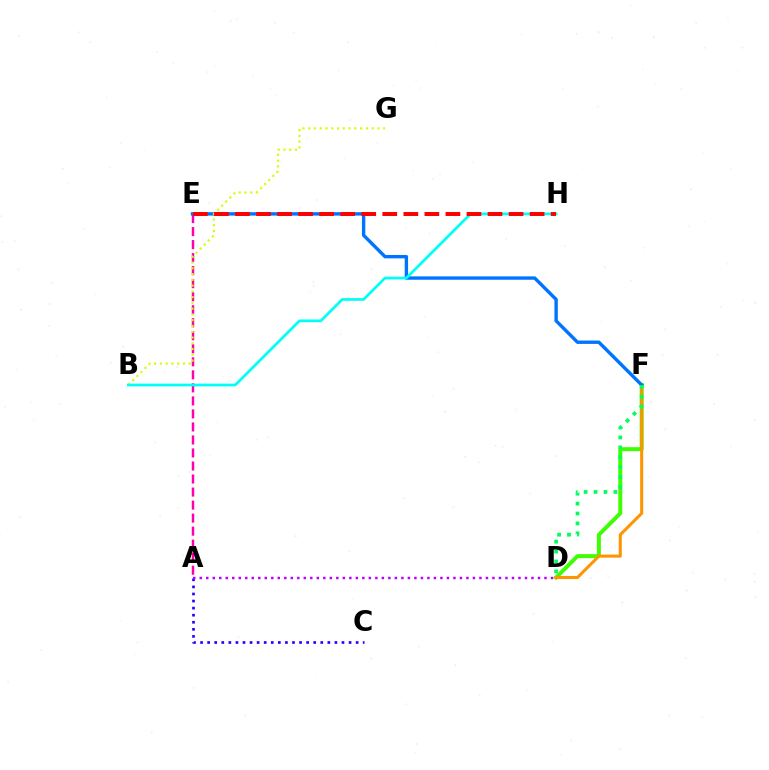{('A', 'C'): [{'color': '#2500ff', 'line_style': 'dotted', 'thickness': 1.92}], ('D', 'F'): [{'color': '#3dff00', 'line_style': 'solid', 'thickness': 2.85}, {'color': '#ff9400', 'line_style': 'solid', 'thickness': 2.21}, {'color': '#00ff5c', 'line_style': 'dotted', 'thickness': 2.69}], ('A', 'E'): [{'color': '#ff00ac', 'line_style': 'dashed', 'thickness': 1.77}], ('E', 'F'): [{'color': '#0074ff', 'line_style': 'solid', 'thickness': 2.43}], ('A', 'D'): [{'color': '#b900ff', 'line_style': 'dotted', 'thickness': 1.77}], ('B', 'G'): [{'color': '#d1ff00', 'line_style': 'dotted', 'thickness': 1.57}], ('B', 'H'): [{'color': '#00fff6', 'line_style': 'solid', 'thickness': 1.96}], ('E', 'H'): [{'color': '#ff0000', 'line_style': 'dashed', 'thickness': 2.86}]}